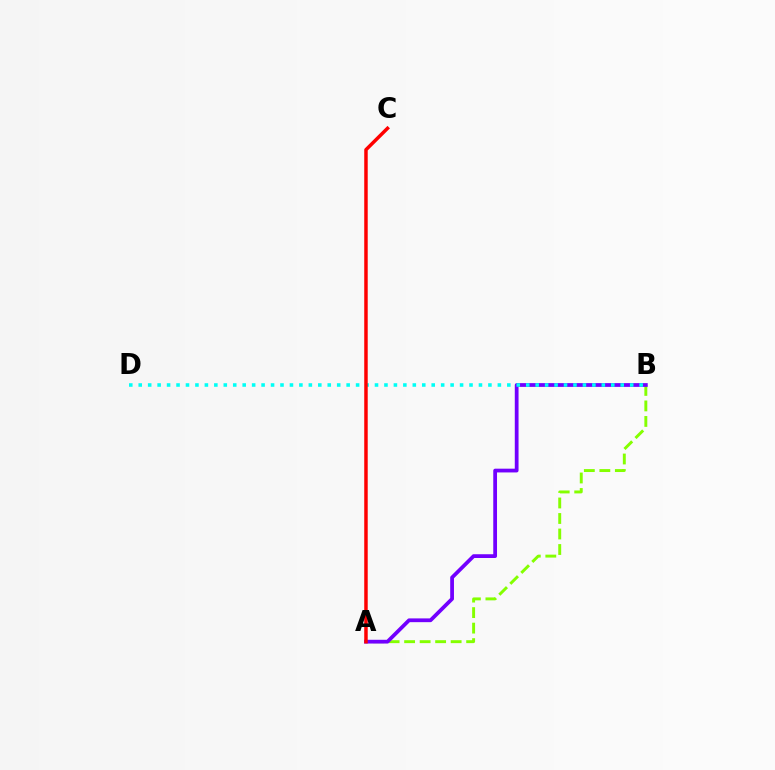{('A', 'B'): [{'color': '#84ff00', 'line_style': 'dashed', 'thickness': 2.11}, {'color': '#7200ff', 'line_style': 'solid', 'thickness': 2.71}], ('B', 'D'): [{'color': '#00fff6', 'line_style': 'dotted', 'thickness': 2.57}], ('A', 'C'): [{'color': '#ff0000', 'line_style': 'solid', 'thickness': 2.5}]}